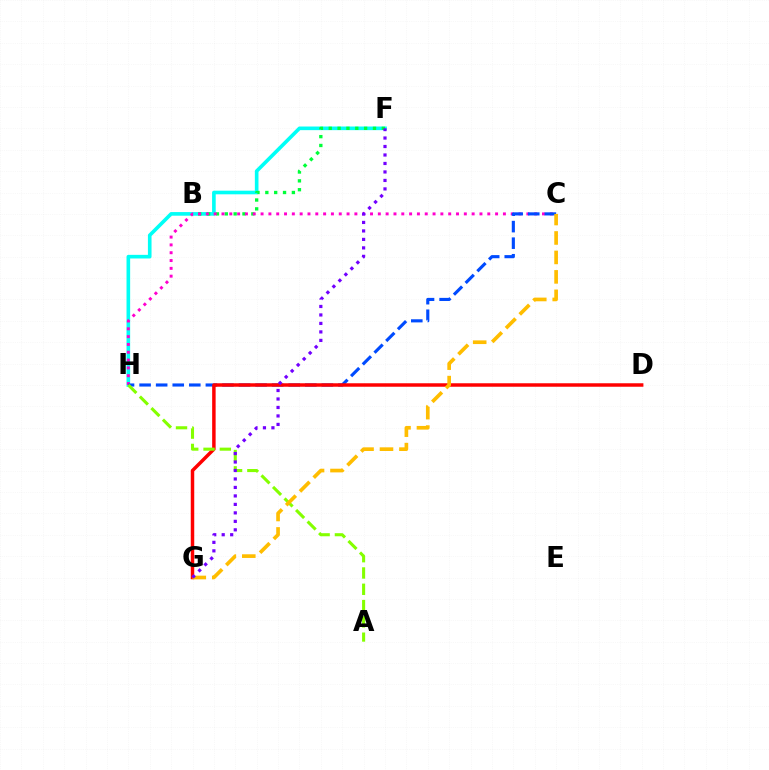{('F', 'H'): [{'color': '#00fff6', 'line_style': 'solid', 'thickness': 2.61}], ('B', 'F'): [{'color': '#00ff39', 'line_style': 'dotted', 'thickness': 2.4}], ('C', 'H'): [{'color': '#ff00cf', 'line_style': 'dotted', 'thickness': 2.12}, {'color': '#004bff', 'line_style': 'dashed', 'thickness': 2.25}], ('D', 'G'): [{'color': '#ff0000', 'line_style': 'solid', 'thickness': 2.5}], ('A', 'H'): [{'color': '#84ff00', 'line_style': 'dashed', 'thickness': 2.21}], ('C', 'G'): [{'color': '#ffbd00', 'line_style': 'dashed', 'thickness': 2.64}], ('F', 'G'): [{'color': '#7200ff', 'line_style': 'dotted', 'thickness': 2.3}]}